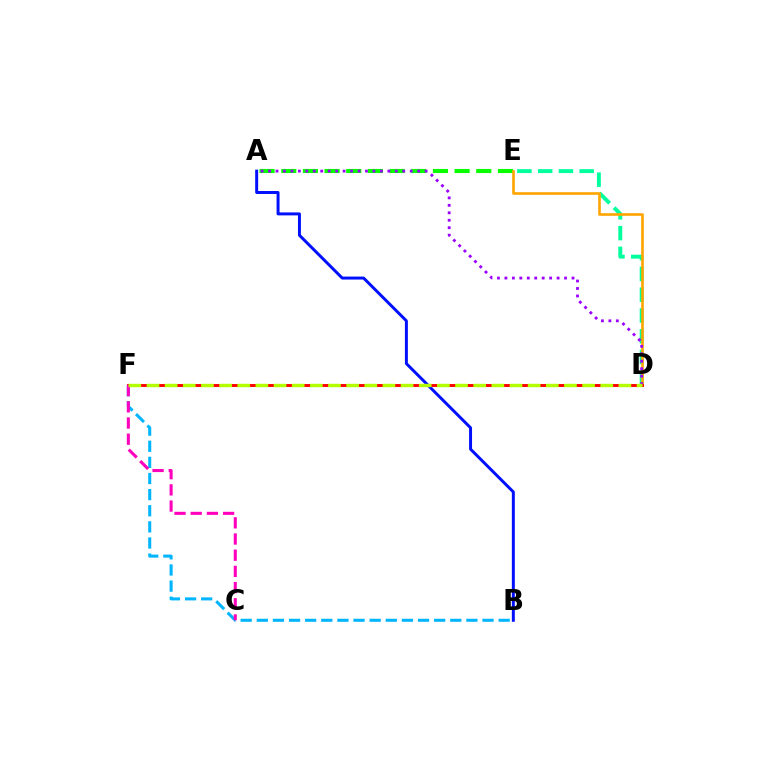{('B', 'F'): [{'color': '#00b5ff', 'line_style': 'dashed', 'thickness': 2.19}], ('A', 'E'): [{'color': '#08ff00', 'line_style': 'dashed', 'thickness': 2.94}], ('A', 'B'): [{'color': '#0010ff', 'line_style': 'solid', 'thickness': 2.14}], ('D', 'E'): [{'color': '#00ff9d', 'line_style': 'dashed', 'thickness': 2.82}, {'color': '#ffa500', 'line_style': 'solid', 'thickness': 1.89}], ('A', 'D'): [{'color': '#9b00ff', 'line_style': 'dotted', 'thickness': 2.03}], ('D', 'F'): [{'color': '#ff0000', 'line_style': 'solid', 'thickness': 2.1}, {'color': '#b3ff00', 'line_style': 'dashed', 'thickness': 2.47}], ('C', 'F'): [{'color': '#ff00bd', 'line_style': 'dashed', 'thickness': 2.2}]}